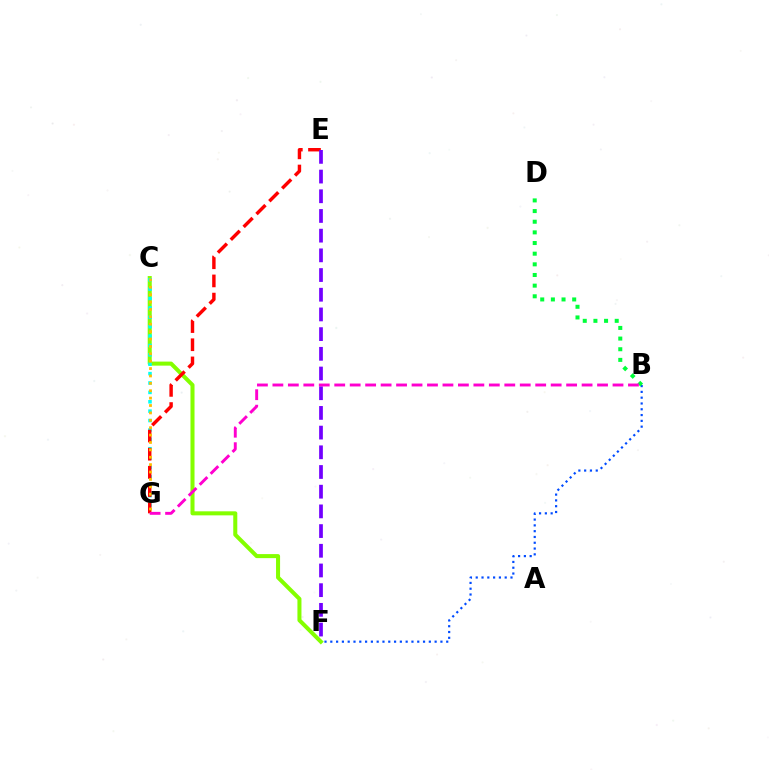{('C', 'F'): [{'color': '#84ff00', 'line_style': 'solid', 'thickness': 2.91}], ('B', 'F'): [{'color': '#004bff', 'line_style': 'dotted', 'thickness': 1.57}], ('B', 'D'): [{'color': '#00ff39', 'line_style': 'dotted', 'thickness': 2.89}], ('C', 'G'): [{'color': '#00fff6', 'line_style': 'dotted', 'thickness': 2.55}, {'color': '#ffbd00', 'line_style': 'dotted', 'thickness': 2.01}], ('E', 'G'): [{'color': '#ff0000', 'line_style': 'dashed', 'thickness': 2.47}], ('E', 'F'): [{'color': '#7200ff', 'line_style': 'dashed', 'thickness': 2.68}], ('B', 'G'): [{'color': '#ff00cf', 'line_style': 'dashed', 'thickness': 2.1}]}